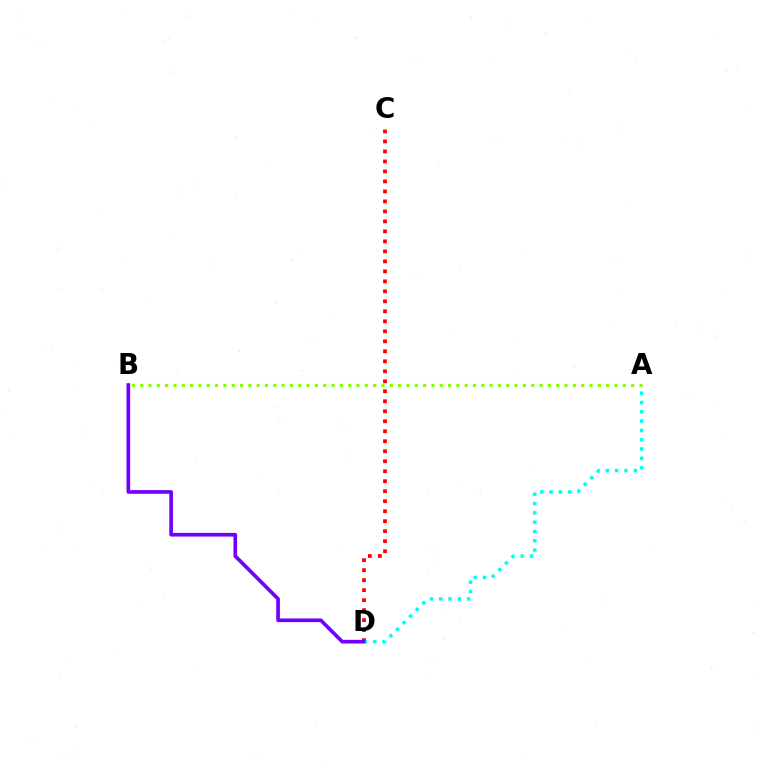{('C', 'D'): [{'color': '#ff0000', 'line_style': 'dotted', 'thickness': 2.72}], ('A', 'D'): [{'color': '#00fff6', 'line_style': 'dotted', 'thickness': 2.53}], ('B', 'D'): [{'color': '#7200ff', 'line_style': 'solid', 'thickness': 2.64}], ('A', 'B'): [{'color': '#84ff00', 'line_style': 'dotted', 'thickness': 2.26}]}